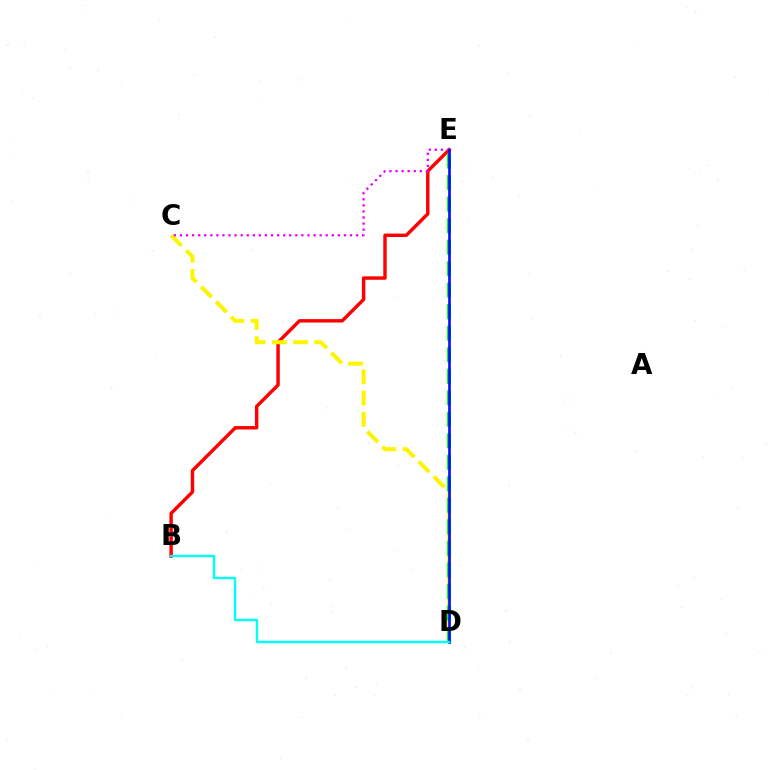{('B', 'E'): [{'color': '#ff0000', 'line_style': 'solid', 'thickness': 2.47}], ('C', 'D'): [{'color': '#fcf500', 'line_style': 'dashed', 'thickness': 2.89}], ('D', 'E'): [{'color': '#08ff00', 'line_style': 'dashed', 'thickness': 2.92}, {'color': '#0010ff', 'line_style': 'solid', 'thickness': 1.9}], ('C', 'E'): [{'color': '#ee00ff', 'line_style': 'dotted', 'thickness': 1.65}], ('B', 'D'): [{'color': '#00fff6', 'line_style': 'solid', 'thickness': 1.72}]}